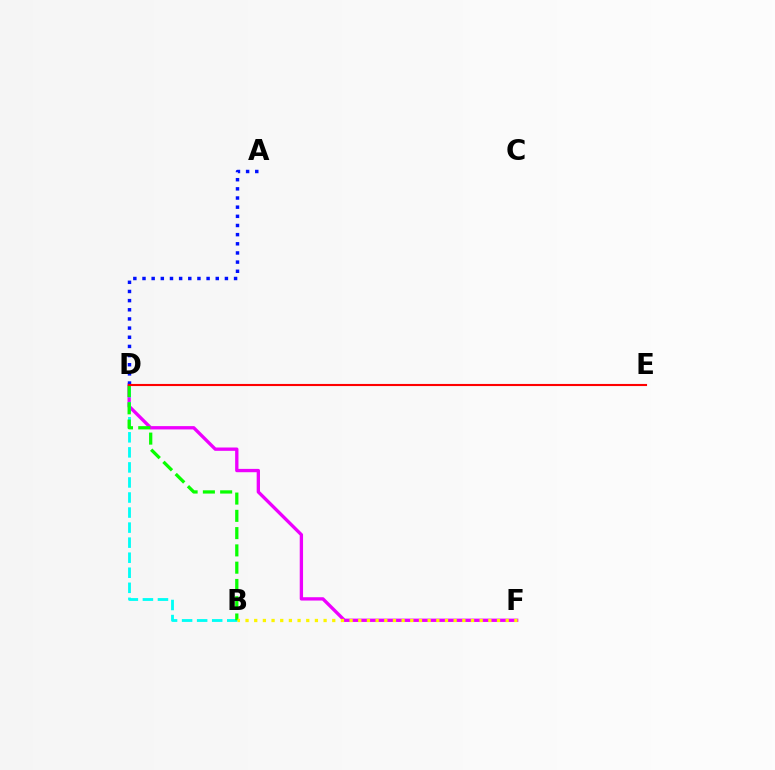{('D', 'F'): [{'color': '#ee00ff', 'line_style': 'solid', 'thickness': 2.39}], ('B', 'D'): [{'color': '#00fff6', 'line_style': 'dashed', 'thickness': 2.04}, {'color': '#08ff00', 'line_style': 'dashed', 'thickness': 2.35}], ('A', 'D'): [{'color': '#0010ff', 'line_style': 'dotted', 'thickness': 2.49}], ('B', 'F'): [{'color': '#fcf500', 'line_style': 'dotted', 'thickness': 2.36}], ('D', 'E'): [{'color': '#ff0000', 'line_style': 'solid', 'thickness': 1.52}]}